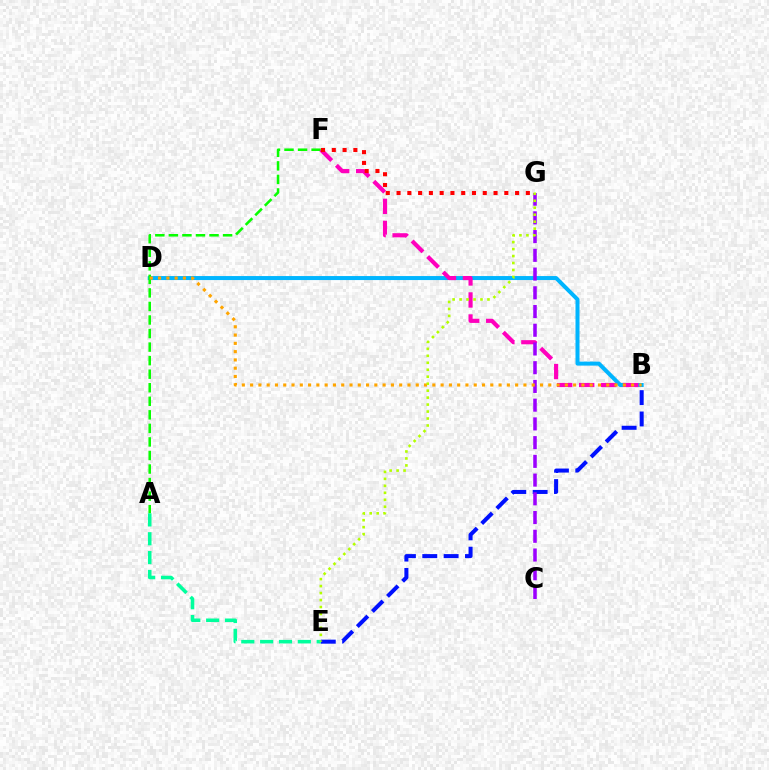{('B', 'D'): [{'color': '#00b5ff', 'line_style': 'solid', 'thickness': 2.88}, {'color': '#ffa500', 'line_style': 'dotted', 'thickness': 2.25}], ('B', 'E'): [{'color': '#0010ff', 'line_style': 'dashed', 'thickness': 2.9}], ('A', 'F'): [{'color': '#08ff00', 'line_style': 'dashed', 'thickness': 1.84}], ('A', 'E'): [{'color': '#00ff9d', 'line_style': 'dashed', 'thickness': 2.56}], ('B', 'F'): [{'color': '#ff00bd', 'line_style': 'dashed', 'thickness': 2.99}], ('C', 'G'): [{'color': '#9b00ff', 'line_style': 'dashed', 'thickness': 2.54}], ('F', 'G'): [{'color': '#ff0000', 'line_style': 'dotted', 'thickness': 2.93}], ('E', 'G'): [{'color': '#b3ff00', 'line_style': 'dotted', 'thickness': 1.89}]}